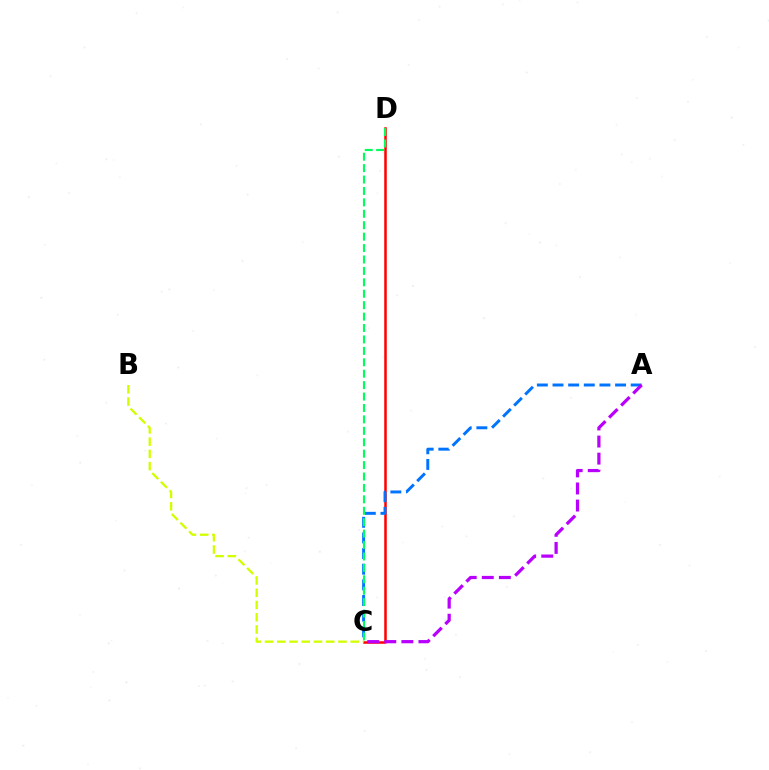{('C', 'D'): [{'color': '#ff0000', 'line_style': 'solid', 'thickness': 1.81}, {'color': '#00ff5c', 'line_style': 'dashed', 'thickness': 1.55}], ('A', 'C'): [{'color': '#0074ff', 'line_style': 'dashed', 'thickness': 2.12}, {'color': '#b900ff', 'line_style': 'dashed', 'thickness': 2.32}], ('B', 'C'): [{'color': '#d1ff00', 'line_style': 'dashed', 'thickness': 1.66}]}